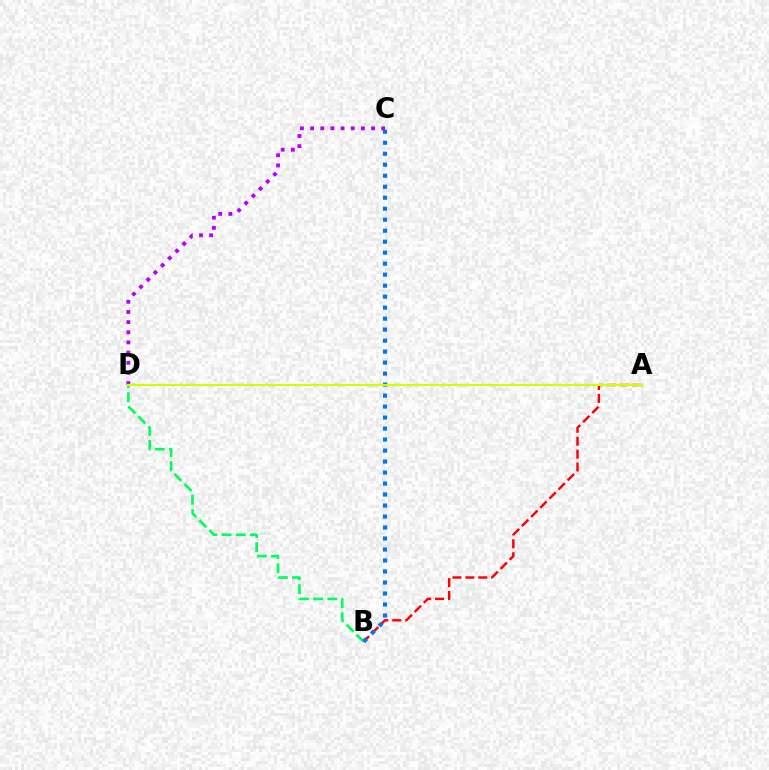{('A', 'B'): [{'color': '#ff0000', 'line_style': 'dashed', 'thickness': 1.76}], ('B', 'D'): [{'color': '#00ff5c', 'line_style': 'dashed', 'thickness': 1.92}], ('B', 'C'): [{'color': '#0074ff', 'line_style': 'dotted', 'thickness': 2.99}], ('C', 'D'): [{'color': '#b900ff', 'line_style': 'dotted', 'thickness': 2.76}], ('A', 'D'): [{'color': '#d1ff00', 'line_style': 'solid', 'thickness': 1.54}]}